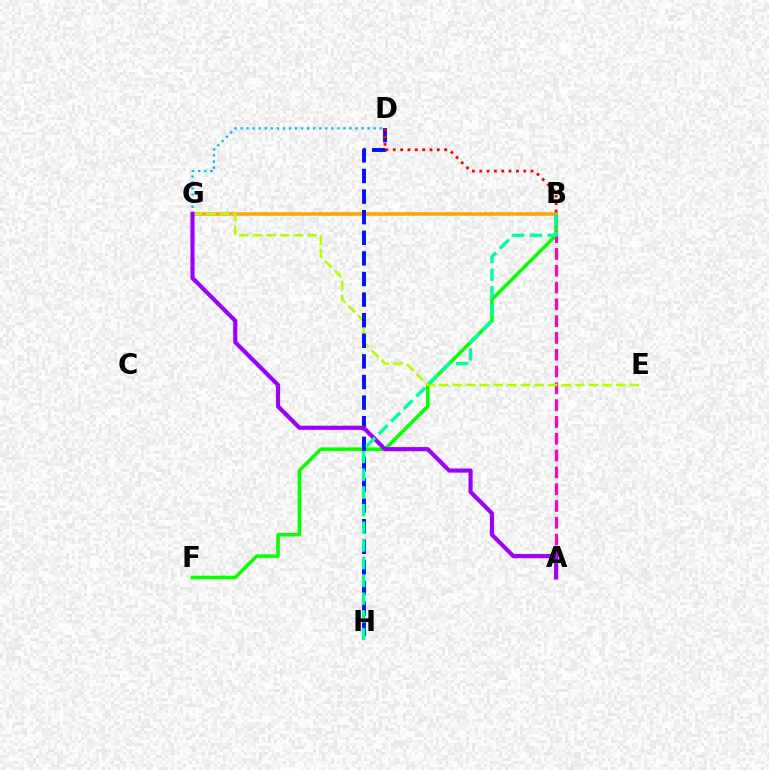{('B', 'F'): [{'color': '#08ff00', 'line_style': 'solid', 'thickness': 2.56}], ('D', 'G'): [{'color': '#00b5ff', 'line_style': 'dotted', 'thickness': 1.64}], ('B', 'G'): [{'color': '#ffa500', 'line_style': 'solid', 'thickness': 2.54}], ('A', 'B'): [{'color': '#ff00bd', 'line_style': 'dashed', 'thickness': 2.28}], ('E', 'G'): [{'color': '#b3ff00', 'line_style': 'dashed', 'thickness': 1.85}], ('D', 'H'): [{'color': '#0010ff', 'line_style': 'dashed', 'thickness': 2.8}], ('B', 'D'): [{'color': '#ff0000', 'line_style': 'dotted', 'thickness': 1.99}], ('A', 'G'): [{'color': '#9b00ff', 'line_style': 'solid', 'thickness': 2.98}], ('B', 'H'): [{'color': '#00ff9d', 'line_style': 'dashed', 'thickness': 2.41}]}